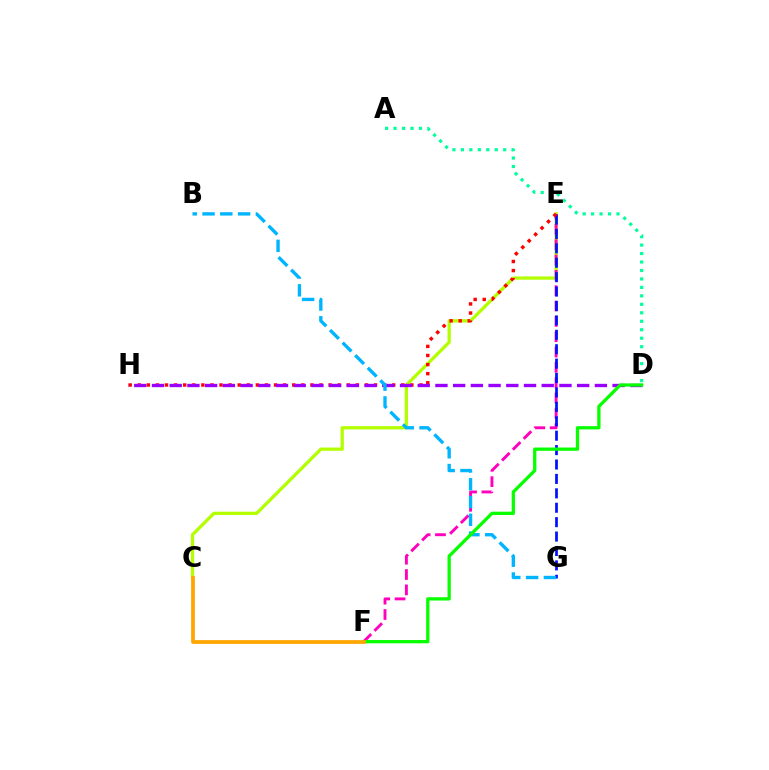{('C', 'E'): [{'color': '#b3ff00', 'line_style': 'solid', 'thickness': 2.35}], ('E', 'F'): [{'color': '#ff00bd', 'line_style': 'dashed', 'thickness': 2.08}], ('E', 'G'): [{'color': '#0010ff', 'line_style': 'dashed', 'thickness': 1.96}], ('E', 'H'): [{'color': '#ff0000', 'line_style': 'dotted', 'thickness': 2.47}], ('D', 'H'): [{'color': '#9b00ff', 'line_style': 'dashed', 'thickness': 2.41}], ('A', 'D'): [{'color': '#00ff9d', 'line_style': 'dotted', 'thickness': 2.3}], ('B', 'G'): [{'color': '#00b5ff', 'line_style': 'dashed', 'thickness': 2.42}], ('D', 'F'): [{'color': '#08ff00', 'line_style': 'solid', 'thickness': 2.36}], ('C', 'F'): [{'color': '#ffa500', 'line_style': 'solid', 'thickness': 2.69}]}